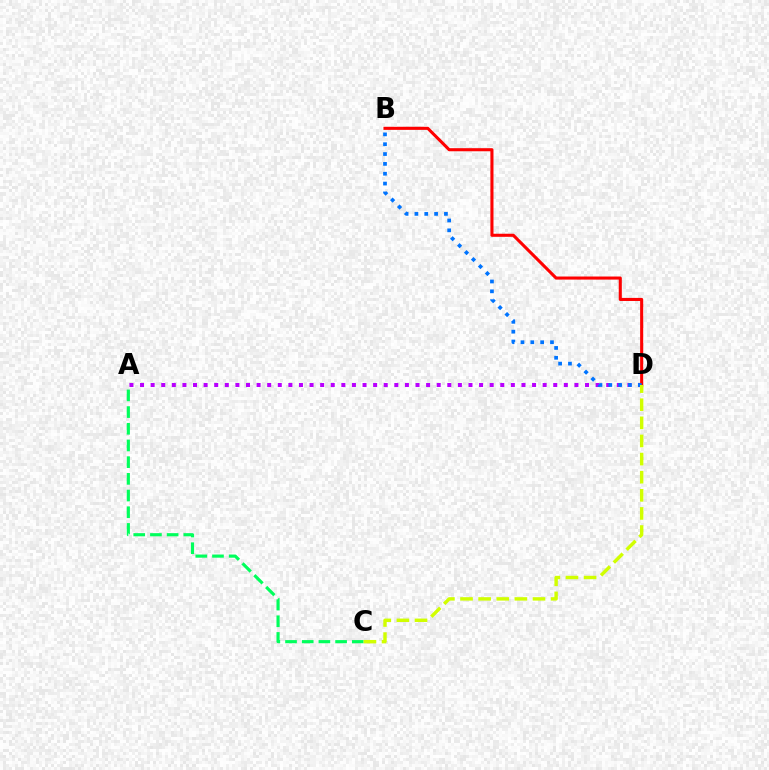{('A', 'D'): [{'color': '#b900ff', 'line_style': 'dotted', 'thickness': 2.88}], ('A', 'C'): [{'color': '#00ff5c', 'line_style': 'dashed', 'thickness': 2.27}], ('B', 'D'): [{'color': '#ff0000', 'line_style': 'solid', 'thickness': 2.22}, {'color': '#0074ff', 'line_style': 'dotted', 'thickness': 2.67}], ('C', 'D'): [{'color': '#d1ff00', 'line_style': 'dashed', 'thickness': 2.46}]}